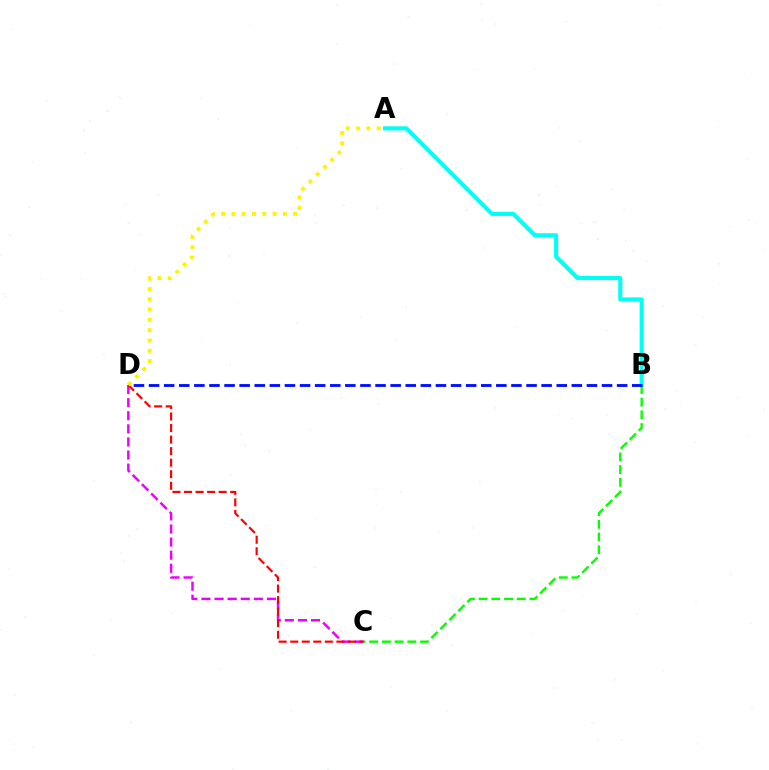{('A', 'B'): [{'color': '#00fff6', 'line_style': 'solid', 'thickness': 2.95}], ('C', 'D'): [{'color': '#ee00ff', 'line_style': 'dashed', 'thickness': 1.78}, {'color': '#ff0000', 'line_style': 'dashed', 'thickness': 1.57}], ('B', 'C'): [{'color': '#08ff00', 'line_style': 'dashed', 'thickness': 1.73}], ('B', 'D'): [{'color': '#0010ff', 'line_style': 'dashed', 'thickness': 2.05}], ('A', 'D'): [{'color': '#fcf500', 'line_style': 'dotted', 'thickness': 2.8}]}